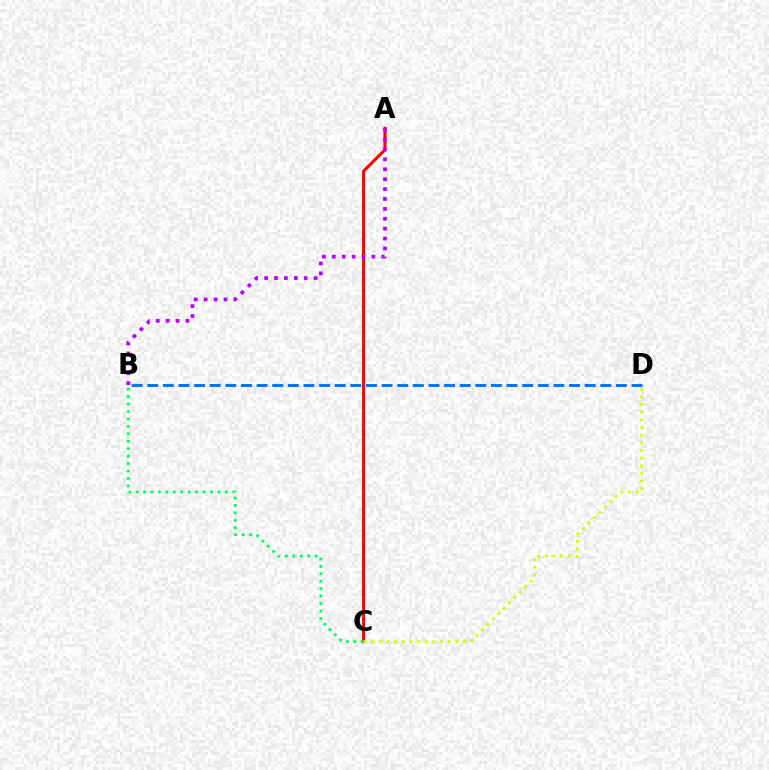{('B', 'D'): [{'color': '#0074ff', 'line_style': 'dashed', 'thickness': 2.12}], ('A', 'C'): [{'color': '#ff0000', 'line_style': 'solid', 'thickness': 2.2}], ('B', 'C'): [{'color': '#00ff5c', 'line_style': 'dotted', 'thickness': 2.02}], ('A', 'B'): [{'color': '#b900ff', 'line_style': 'dotted', 'thickness': 2.69}], ('C', 'D'): [{'color': '#d1ff00', 'line_style': 'dotted', 'thickness': 2.08}]}